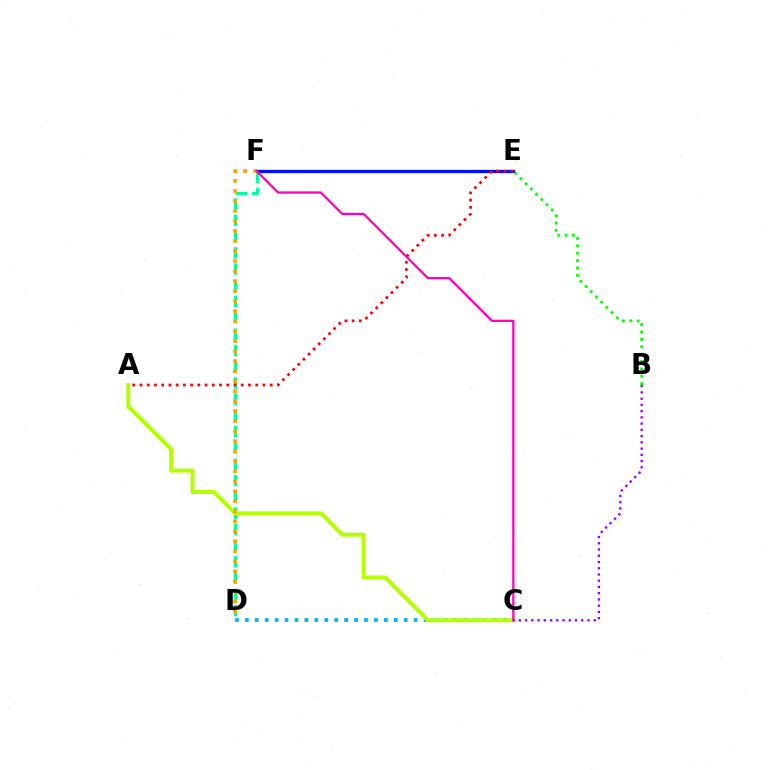{('E', 'F'): [{'color': '#0010ff', 'line_style': 'solid', 'thickness': 2.37}], ('D', 'F'): [{'color': '#00ff9d', 'line_style': 'dashed', 'thickness': 2.21}, {'color': '#ffa500', 'line_style': 'dotted', 'thickness': 2.72}], ('C', 'D'): [{'color': '#00b5ff', 'line_style': 'dotted', 'thickness': 2.7}], ('A', 'C'): [{'color': '#b3ff00', 'line_style': 'solid', 'thickness': 2.85}], ('A', 'E'): [{'color': '#ff0000', 'line_style': 'dotted', 'thickness': 1.97}], ('B', 'C'): [{'color': '#9b00ff', 'line_style': 'dotted', 'thickness': 1.7}], ('B', 'E'): [{'color': '#08ff00', 'line_style': 'dotted', 'thickness': 2.0}], ('C', 'F'): [{'color': '#ff00bd', 'line_style': 'solid', 'thickness': 1.62}]}